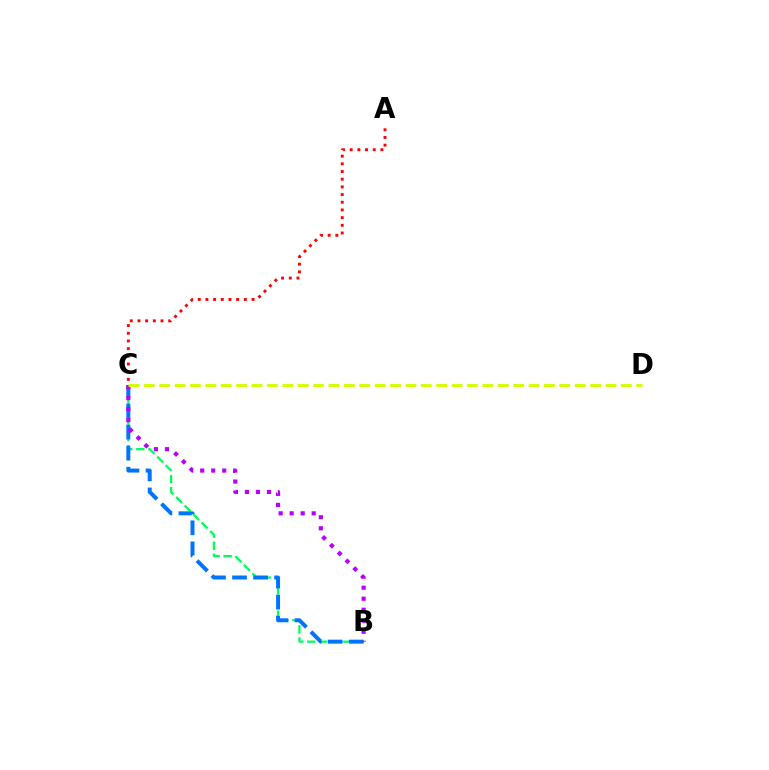{('B', 'C'): [{'color': '#00ff5c', 'line_style': 'dashed', 'thickness': 1.64}, {'color': '#0074ff', 'line_style': 'dashed', 'thickness': 2.86}, {'color': '#b900ff', 'line_style': 'dotted', 'thickness': 2.99}], ('C', 'D'): [{'color': '#d1ff00', 'line_style': 'dashed', 'thickness': 2.09}], ('A', 'C'): [{'color': '#ff0000', 'line_style': 'dotted', 'thickness': 2.09}]}